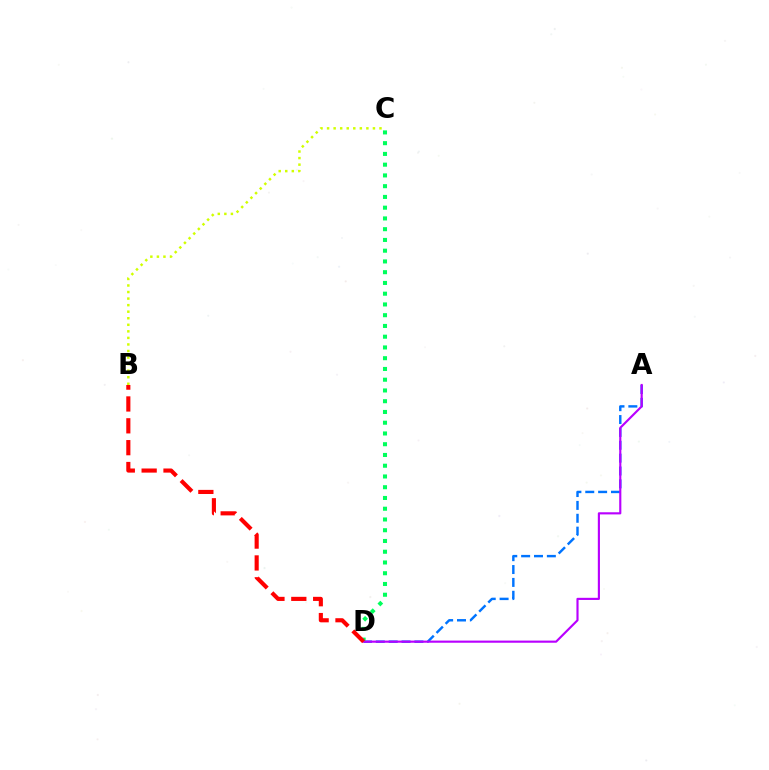{('A', 'D'): [{'color': '#0074ff', 'line_style': 'dashed', 'thickness': 1.75}, {'color': '#b900ff', 'line_style': 'solid', 'thickness': 1.54}], ('C', 'D'): [{'color': '#00ff5c', 'line_style': 'dotted', 'thickness': 2.92}], ('B', 'C'): [{'color': '#d1ff00', 'line_style': 'dotted', 'thickness': 1.78}], ('B', 'D'): [{'color': '#ff0000', 'line_style': 'dashed', 'thickness': 2.97}]}